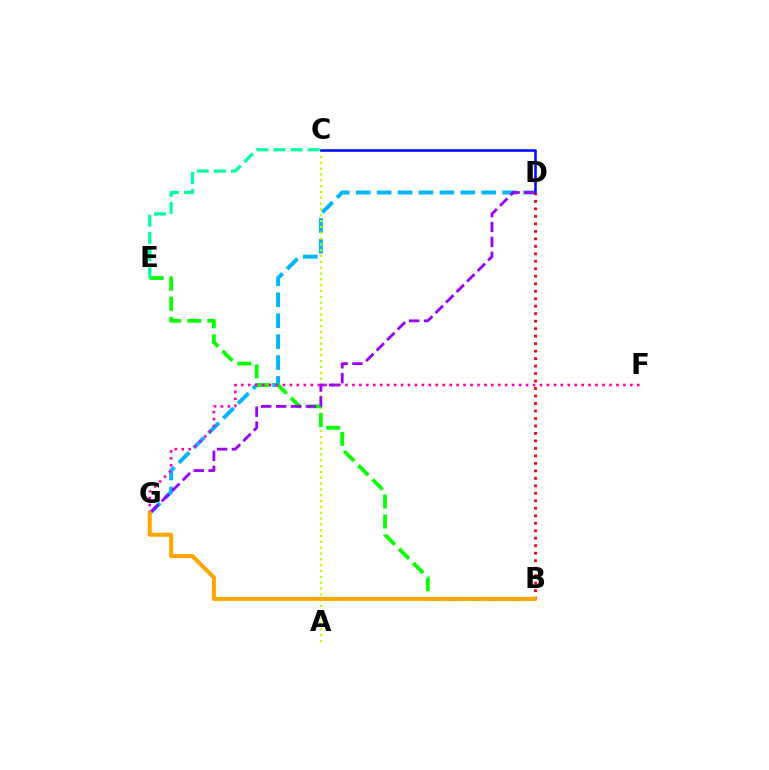{('D', 'G'): [{'color': '#00b5ff', 'line_style': 'dashed', 'thickness': 2.84}, {'color': '#9b00ff', 'line_style': 'dashed', 'thickness': 2.02}], ('A', 'C'): [{'color': '#b3ff00', 'line_style': 'dotted', 'thickness': 1.58}], ('B', 'E'): [{'color': '#08ff00', 'line_style': 'dashed', 'thickness': 2.73}], ('C', 'D'): [{'color': '#0010ff', 'line_style': 'solid', 'thickness': 1.88}], ('F', 'G'): [{'color': '#ff00bd', 'line_style': 'dotted', 'thickness': 1.89}], ('B', 'D'): [{'color': '#ff0000', 'line_style': 'dotted', 'thickness': 2.03}], ('C', 'E'): [{'color': '#00ff9d', 'line_style': 'dashed', 'thickness': 2.33}], ('B', 'G'): [{'color': '#ffa500', 'line_style': 'solid', 'thickness': 2.89}]}